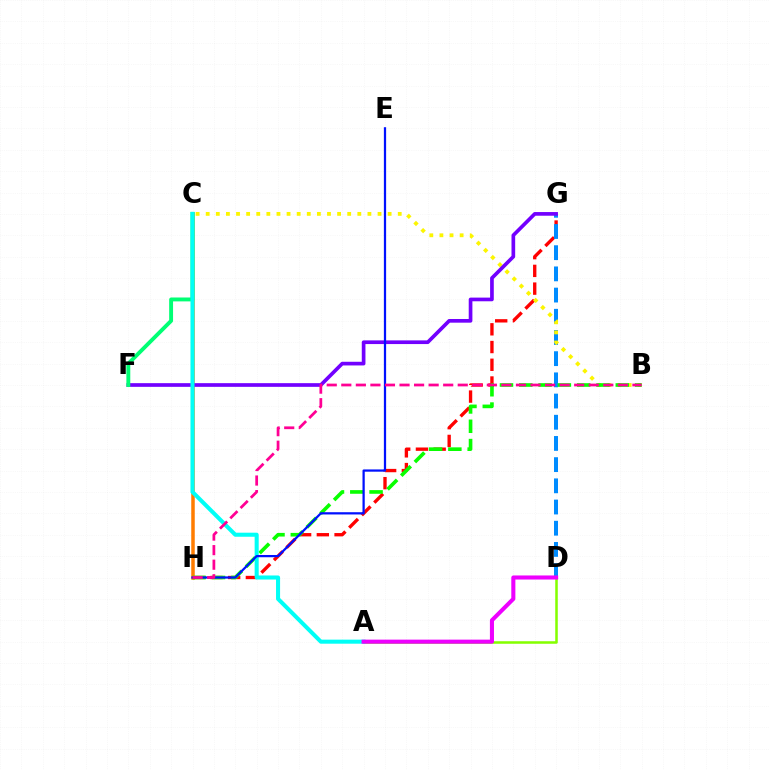{('G', 'H'): [{'color': '#ff0000', 'line_style': 'dashed', 'thickness': 2.41}], ('D', 'G'): [{'color': '#008cff', 'line_style': 'dashed', 'thickness': 2.88}], ('C', 'H'): [{'color': '#ff7c00', 'line_style': 'solid', 'thickness': 2.53}], ('B', 'C'): [{'color': '#fcf500', 'line_style': 'dotted', 'thickness': 2.75}], ('F', 'G'): [{'color': '#7200ff', 'line_style': 'solid', 'thickness': 2.65}], ('A', 'D'): [{'color': '#84ff00', 'line_style': 'solid', 'thickness': 1.82}, {'color': '#ee00ff', 'line_style': 'solid', 'thickness': 2.93}], ('C', 'F'): [{'color': '#00ff74', 'line_style': 'solid', 'thickness': 2.8}], ('B', 'H'): [{'color': '#08ff00', 'line_style': 'dashed', 'thickness': 2.62}, {'color': '#ff0094', 'line_style': 'dashed', 'thickness': 1.98}], ('A', 'C'): [{'color': '#00fff6', 'line_style': 'solid', 'thickness': 2.92}], ('E', 'H'): [{'color': '#0010ff', 'line_style': 'solid', 'thickness': 1.62}]}